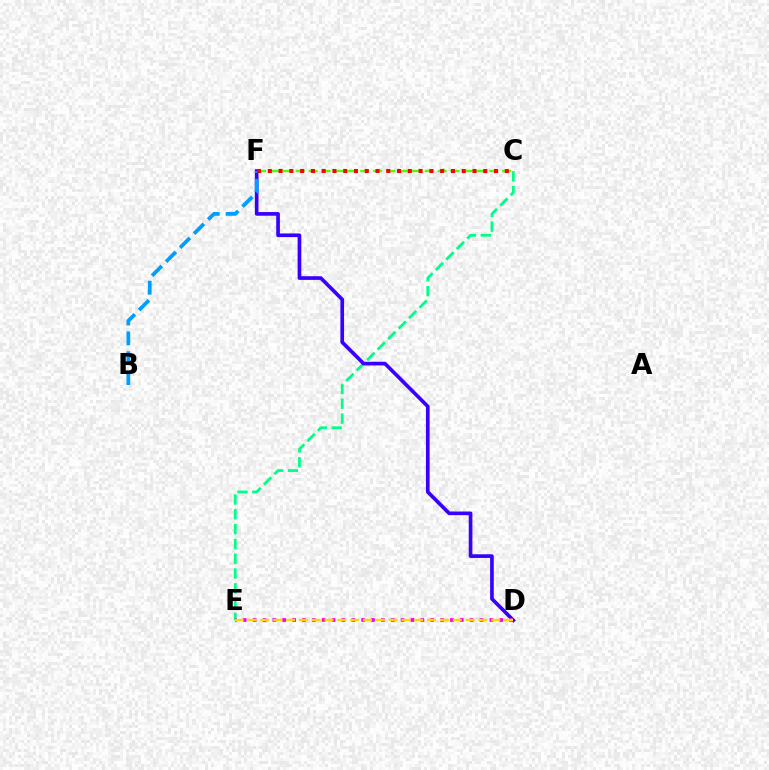{('C', 'E'): [{'color': '#00ff86', 'line_style': 'dashed', 'thickness': 2.01}], ('D', 'F'): [{'color': '#3700ff', 'line_style': 'solid', 'thickness': 2.64}], ('D', 'E'): [{'color': '#ff00ed', 'line_style': 'dotted', 'thickness': 2.68}, {'color': '#ffd500', 'line_style': 'dashed', 'thickness': 1.74}], ('B', 'F'): [{'color': '#009eff', 'line_style': 'dashed', 'thickness': 2.7}], ('C', 'F'): [{'color': '#4fff00', 'line_style': 'dashed', 'thickness': 1.75}, {'color': '#ff0000', 'line_style': 'dotted', 'thickness': 2.93}]}